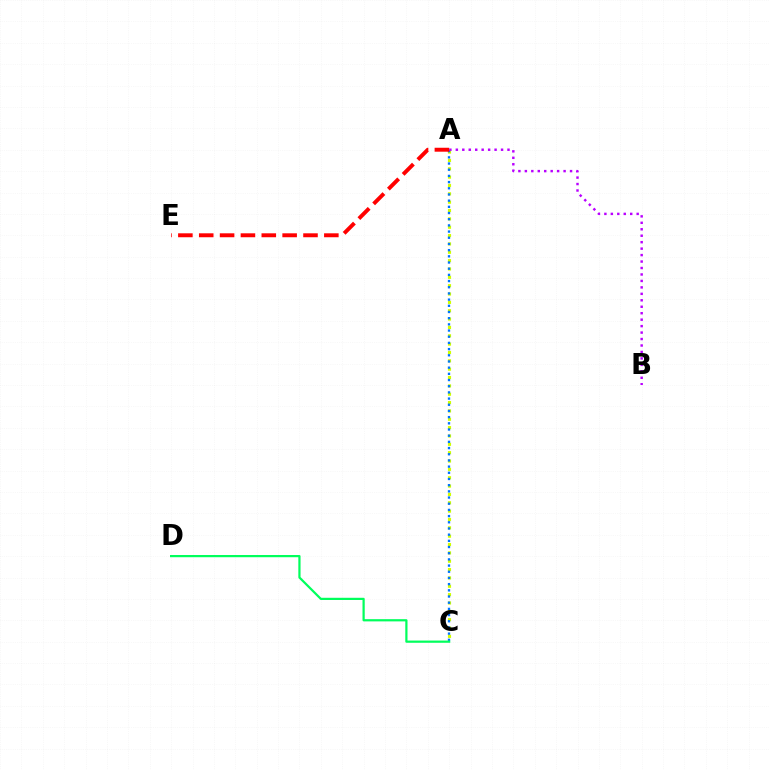{('A', 'C'): [{'color': '#d1ff00', 'line_style': 'dotted', 'thickness': 2.27}, {'color': '#0074ff', 'line_style': 'dotted', 'thickness': 1.68}], ('C', 'D'): [{'color': '#00ff5c', 'line_style': 'solid', 'thickness': 1.6}], ('A', 'B'): [{'color': '#b900ff', 'line_style': 'dotted', 'thickness': 1.75}], ('A', 'E'): [{'color': '#ff0000', 'line_style': 'dashed', 'thickness': 2.83}]}